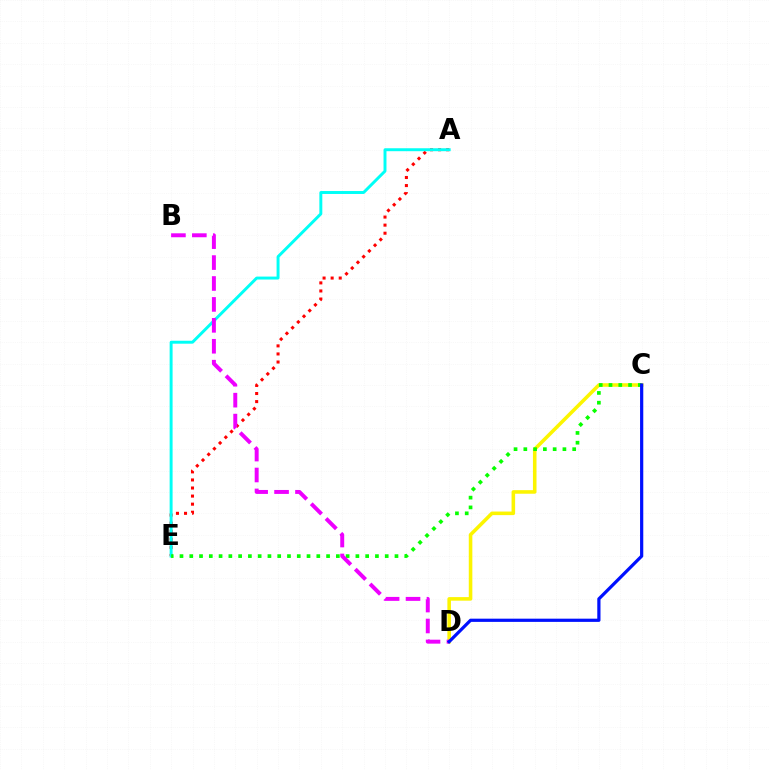{('A', 'E'): [{'color': '#ff0000', 'line_style': 'dotted', 'thickness': 2.19}, {'color': '#00fff6', 'line_style': 'solid', 'thickness': 2.12}], ('C', 'D'): [{'color': '#fcf500', 'line_style': 'solid', 'thickness': 2.57}, {'color': '#0010ff', 'line_style': 'solid', 'thickness': 2.31}], ('C', 'E'): [{'color': '#08ff00', 'line_style': 'dotted', 'thickness': 2.66}], ('B', 'D'): [{'color': '#ee00ff', 'line_style': 'dashed', 'thickness': 2.84}]}